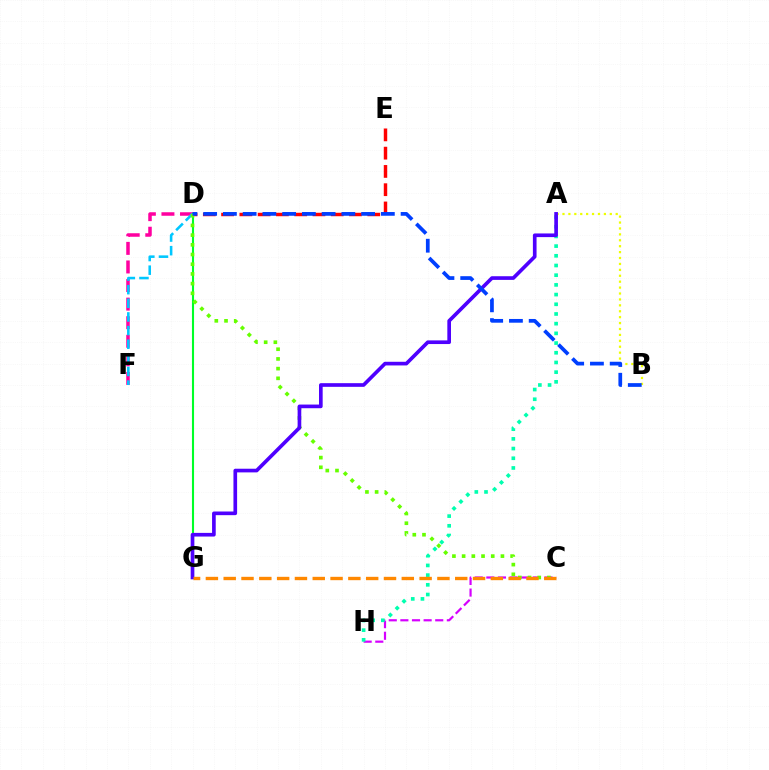{('D', 'E'): [{'color': '#ff0000', 'line_style': 'dashed', 'thickness': 2.48}], ('D', 'F'): [{'color': '#ff00a0', 'line_style': 'dashed', 'thickness': 2.52}, {'color': '#00c7ff', 'line_style': 'dashed', 'thickness': 1.85}], ('C', 'H'): [{'color': '#d600ff', 'line_style': 'dashed', 'thickness': 1.58}], ('A', 'B'): [{'color': '#eeff00', 'line_style': 'dotted', 'thickness': 1.61}], ('A', 'H'): [{'color': '#00ffaf', 'line_style': 'dotted', 'thickness': 2.63}], ('D', 'G'): [{'color': '#00ff27', 'line_style': 'solid', 'thickness': 1.51}], ('C', 'D'): [{'color': '#66ff00', 'line_style': 'dotted', 'thickness': 2.64}], ('A', 'G'): [{'color': '#4f00ff', 'line_style': 'solid', 'thickness': 2.64}], ('C', 'G'): [{'color': '#ff8800', 'line_style': 'dashed', 'thickness': 2.42}], ('B', 'D'): [{'color': '#003fff', 'line_style': 'dashed', 'thickness': 2.68}]}